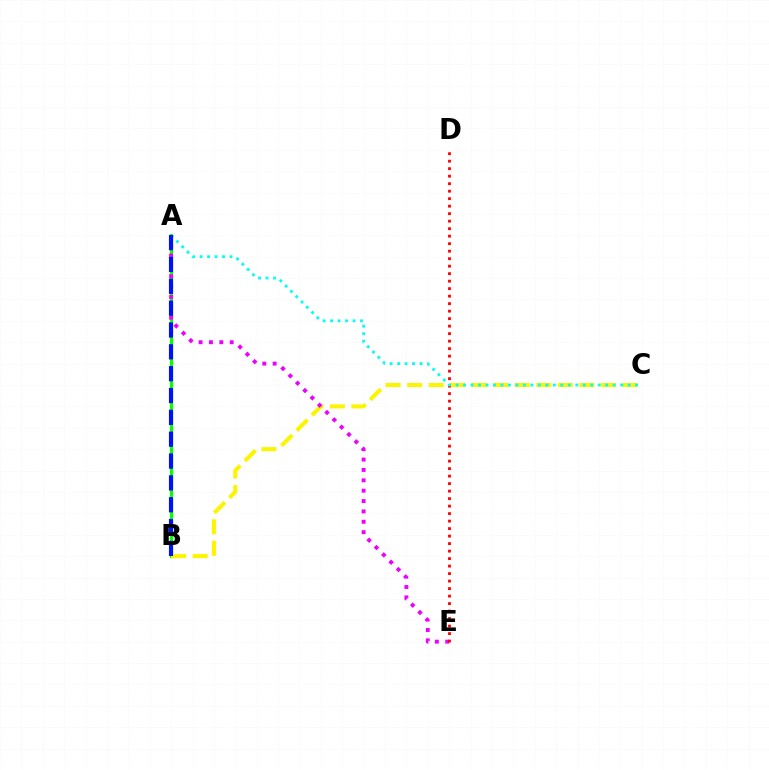{('A', 'B'): [{'color': '#08ff00', 'line_style': 'solid', 'thickness': 2.35}, {'color': '#0010ff', 'line_style': 'dashed', 'thickness': 2.97}], ('B', 'C'): [{'color': '#fcf500', 'line_style': 'dashed', 'thickness': 2.92}], ('A', 'E'): [{'color': '#ee00ff', 'line_style': 'dotted', 'thickness': 2.82}], ('D', 'E'): [{'color': '#ff0000', 'line_style': 'dotted', 'thickness': 2.04}], ('A', 'C'): [{'color': '#00fff6', 'line_style': 'dotted', 'thickness': 2.03}]}